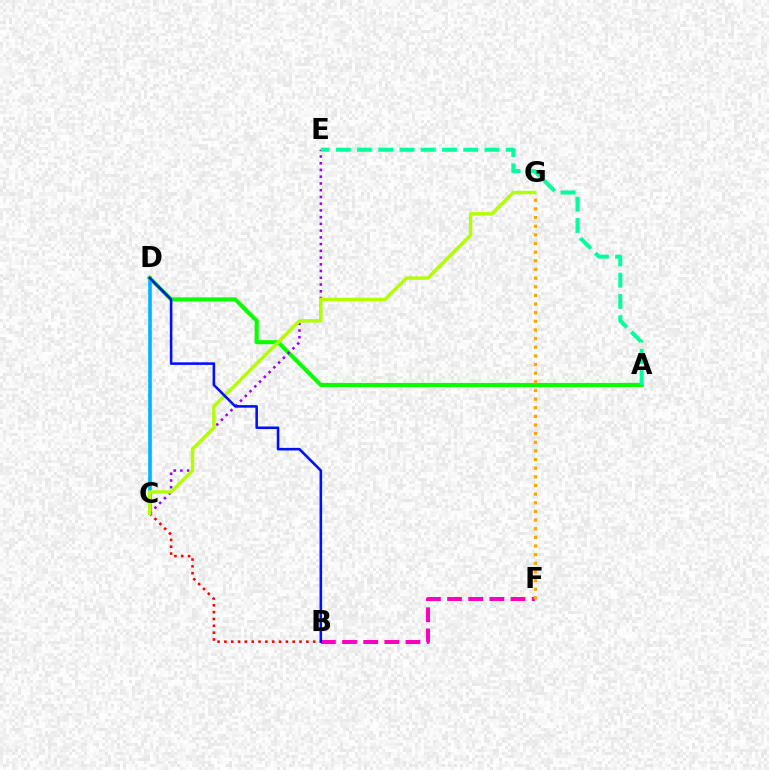{('B', 'F'): [{'color': '#ff00bd', 'line_style': 'dashed', 'thickness': 2.87}], ('C', 'D'): [{'color': '#00b5ff', 'line_style': 'solid', 'thickness': 2.61}], ('B', 'C'): [{'color': '#ff0000', 'line_style': 'dotted', 'thickness': 1.86}], ('A', 'D'): [{'color': '#08ff00', 'line_style': 'solid', 'thickness': 2.94}], ('C', 'E'): [{'color': '#9b00ff', 'line_style': 'dotted', 'thickness': 1.83}], ('C', 'G'): [{'color': '#b3ff00', 'line_style': 'solid', 'thickness': 2.47}], ('F', 'G'): [{'color': '#ffa500', 'line_style': 'dotted', 'thickness': 2.35}], ('A', 'E'): [{'color': '#00ff9d', 'line_style': 'dashed', 'thickness': 2.89}], ('B', 'D'): [{'color': '#0010ff', 'line_style': 'solid', 'thickness': 1.86}]}